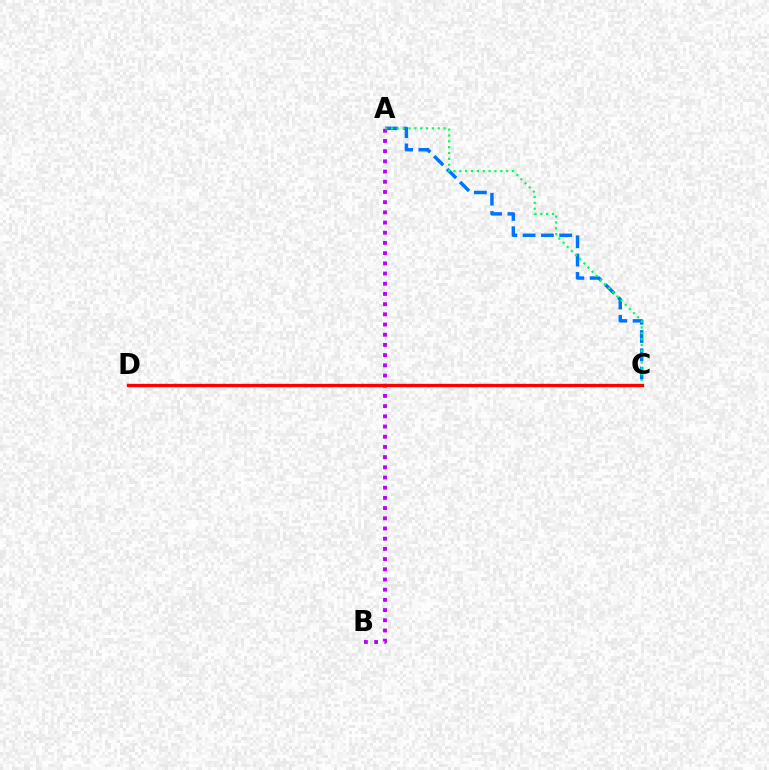{('A', 'B'): [{'color': '#b900ff', 'line_style': 'dotted', 'thickness': 2.77}], ('A', 'C'): [{'color': '#0074ff', 'line_style': 'dashed', 'thickness': 2.49}, {'color': '#00ff5c', 'line_style': 'dotted', 'thickness': 1.59}], ('C', 'D'): [{'color': '#d1ff00', 'line_style': 'dashed', 'thickness': 1.61}, {'color': '#ff0000', 'line_style': 'solid', 'thickness': 2.39}]}